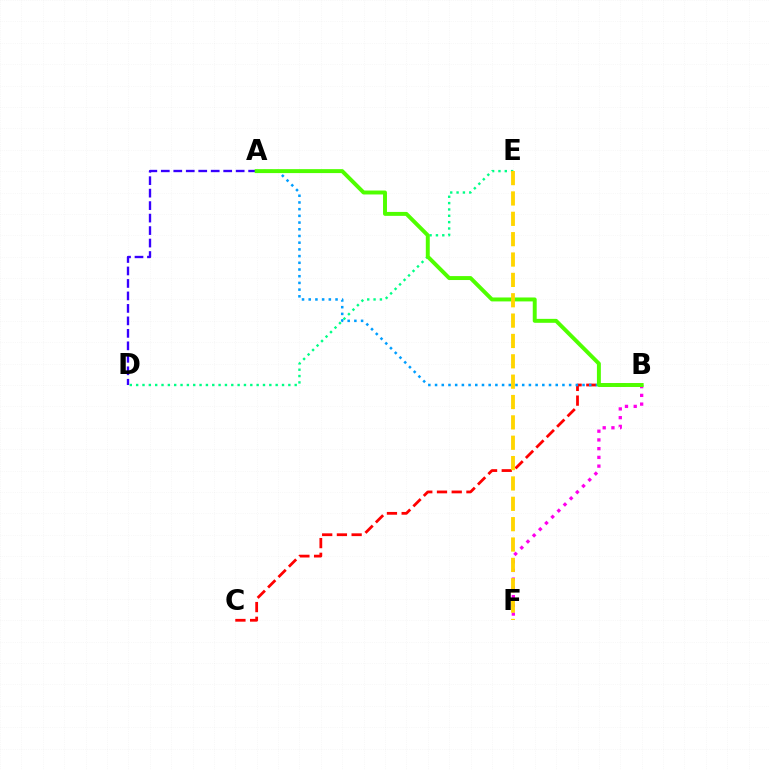{('B', 'C'): [{'color': '#ff0000', 'line_style': 'dashed', 'thickness': 2.0}], ('A', 'D'): [{'color': '#3700ff', 'line_style': 'dashed', 'thickness': 1.7}], ('A', 'B'): [{'color': '#009eff', 'line_style': 'dotted', 'thickness': 1.82}, {'color': '#4fff00', 'line_style': 'solid', 'thickness': 2.84}], ('B', 'F'): [{'color': '#ff00ed', 'line_style': 'dotted', 'thickness': 2.37}], ('D', 'E'): [{'color': '#00ff86', 'line_style': 'dotted', 'thickness': 1.72}], ('E', 'F'): [{'color': '#ffd500', 'line_style': 'dashed', 'thickness': 2.77}]}